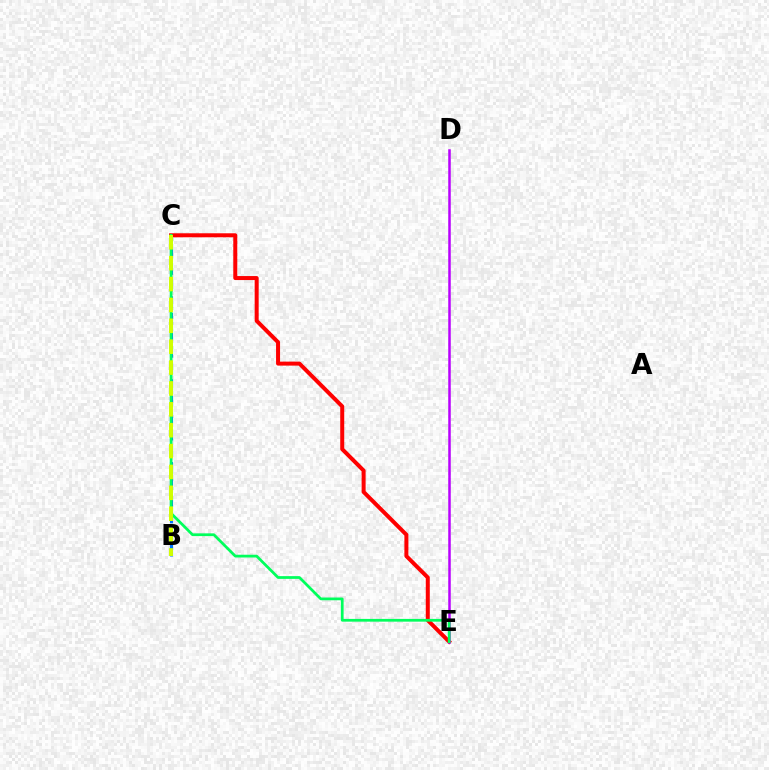{('B', 'C'): [{'color': '#0074ff', 'line_style': 'dashed', 'thickness': 2.25}, {'color': '#d1ff00', 'line_style': 'dashed', 'thickness': 2.84}], ('C', 'E'): [{'color': '#ff0000', 'line_style': 'solid', 'thickness': 2.88}, {'color': '#00ff5c', 'line_style': 'solid', 'thickness': 1.98}], ('D', 'E'): [{'color': '#b900ff', 'line_style': 'solid', 'thickness': 1.81}]}